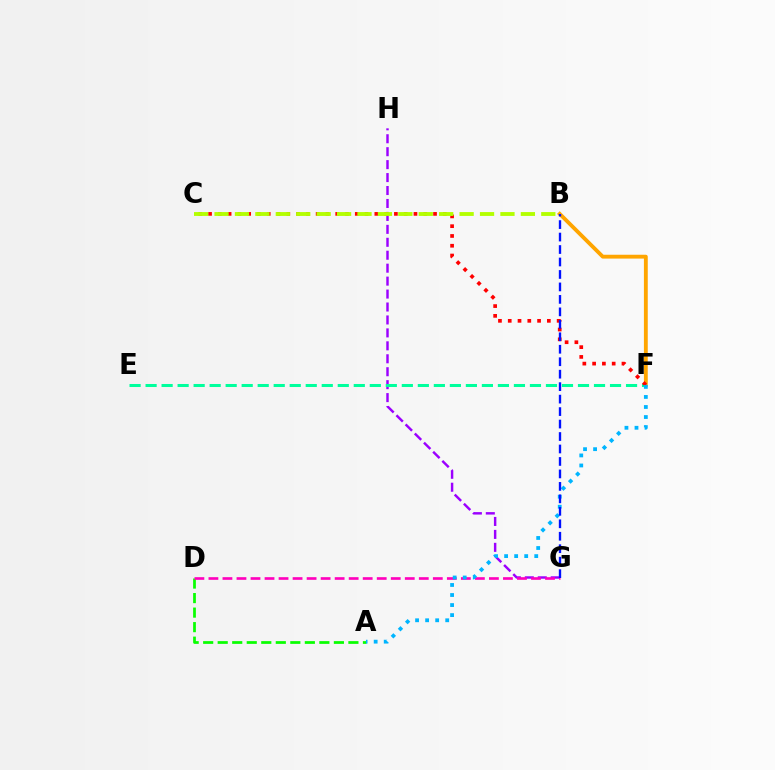{('B', 'F'): [{'color': '#ffa500', 'line_style': 'solid', 'thickness': 2.77}], ('A', 'D'): [{'color': '#08ff00', 'line_style': 'dashed', 'thickness': 1.97}], ('G', 'H'): [{'color': '#9b00ff', 'line_style': 'dashed', 'thickness': 1.76}], ('D', 'G'): [{'color': '#ff00bd', 'line_style': 'dashed', 'thickness': 1.91}], ('E', 'F'): [{'color': '#00ff9d', 'line_style': 'dashed', 'thickness': 2.18}], ('C', 'F'): [{'color': '#ff0000', 'line_style': 'dotted', 'thickness': 2.66}], ('B', 'C'): [{'color': '#b3ff00', 'line_style': 'dashed', 'thickness': 2.77}], ('A', 'F'): [{'color': '#00b5ff', 'line_style': 'dotted', 'thickness': 2.73}], ('B', 'G'): [{'color': '#0010ff', 'line_style': 'dashed', 'thickness': 1.69}]}